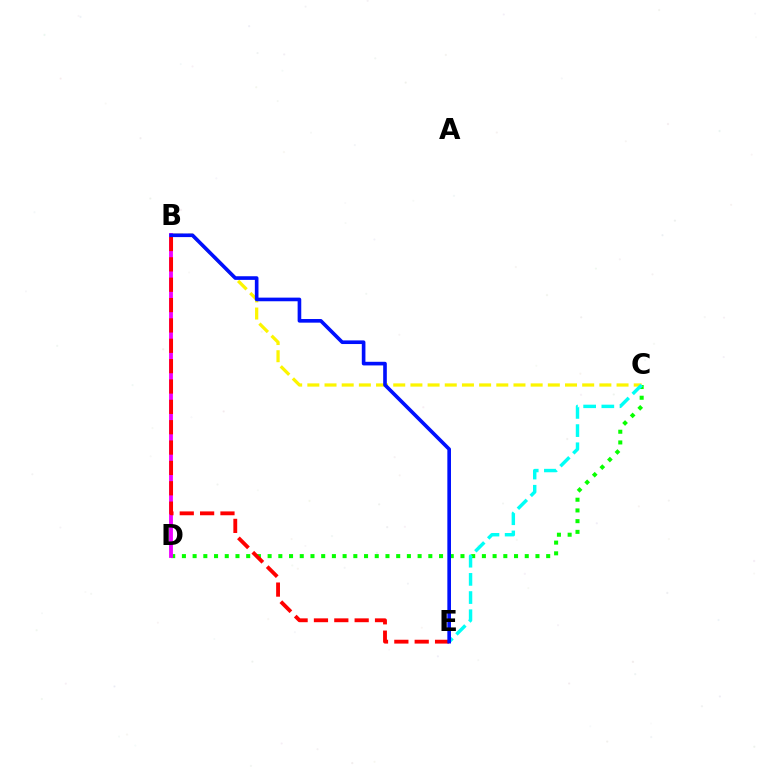{('C', 'D'): [{'color': '#08ff00', 'line_style': 'dotted', 'thickness': 2.91}], ('B', 'C'): [{'color': '#fcf500', 'line_style': 'dashed', 'thickness': 2.33}], ('C', 'E'): [{'color': '#00fff6', 'line_style': 'dashed', 'thickness': 2.47}], ('B', 'D'): [{'color': '#ee00ff', 'line_style': 'solid', 'thickness': 2.76}], ('B', 'E'): [{'color': '#ff0000', 'line_style': 'dashed', 'thickness': 2.77}, {'color': '#0010ff', 'line_style': 'solid', 'thickness': 2.62}]}